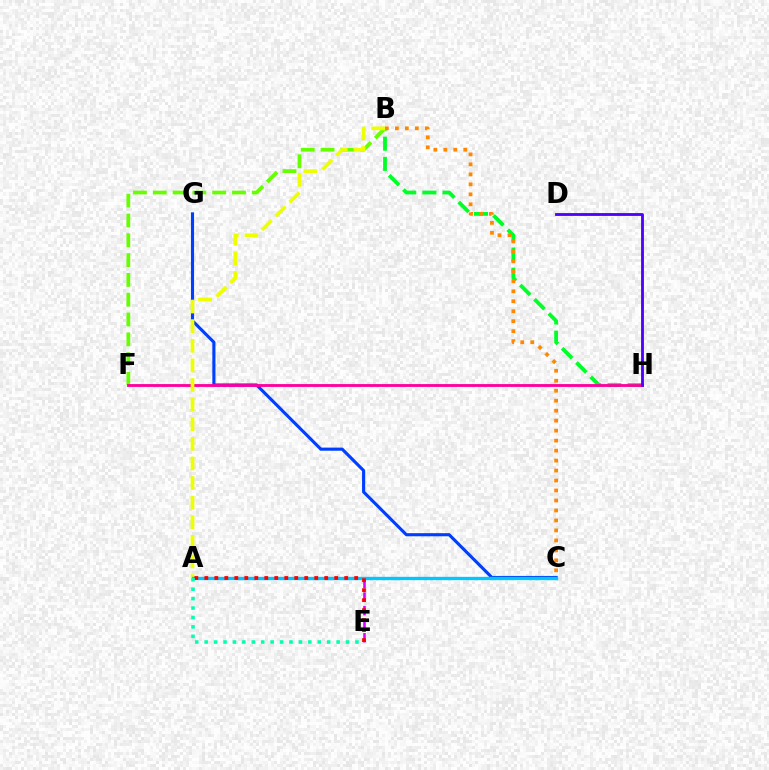{('B', 'H'): [{'color': '#00ff27', 'line_style': 'dashed', 'thickness': 2.74}], ('C', 'G'): [{'color': '#003fff', 'line_style': 'solid', 'thickness': 2.25}], ('B', 'F'): [{'color': '#66ff00', 'line_style': 'dashed', 'thickness': 2.69}], ('F', 'H'): [{'color': '#ff00a0', 'line_style': 'solid', 'thickness': 2.05}], ('B', 'C'): [{'color': '#ff8800', 'line_style': 'dotted', 'thickness': 2.71}], ('A', 'B'): [{'color': '#eeff00', 'line_style': 'dashed', 'thickness': 2.66}], ('A', 'E'): [{'color': '#d600ff', 'line_style': 'dashed', 'thickness': 1.84}, {'color': '#ff0000', 'line_style': 'dotted', 'thickness': 2.71}, {'color': '#00ffaf', 'line_style': 'dotted', 'thickness': 2.56}], ('A', 'C'): [{'color': '#00c7ff', 'line_style': 'solid', 'thickness': 2.4}], ('D', 'H'): [{'color': '#4f00ff', 'line_style': 'solid', 'thickness': 2.04}]}